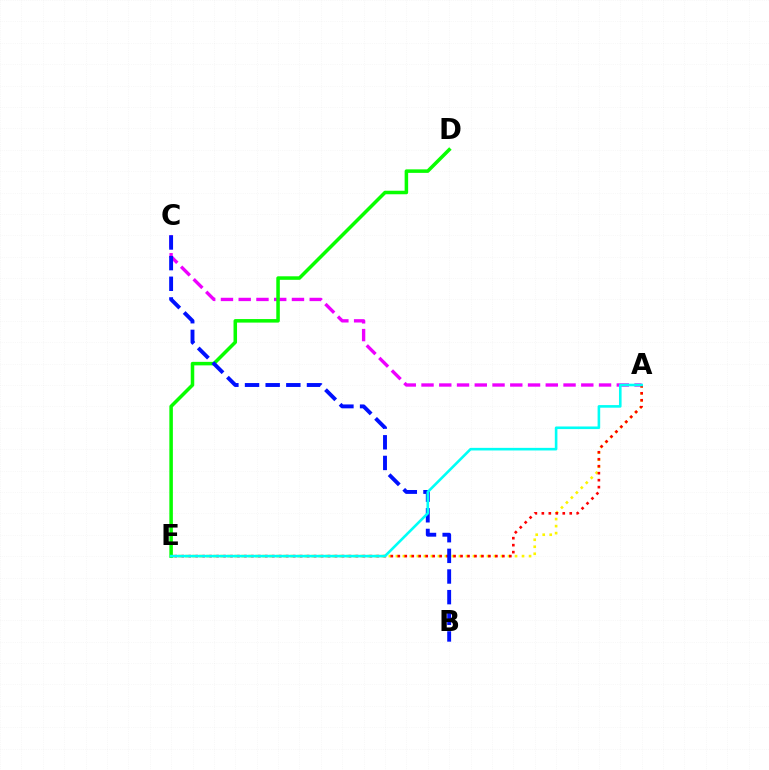{('A', 'E'): [{'color': '#fcf500', 'line_style': 'dotted', 'thickness': 1.9}, {'color': '#ff0000', 'line_style': 'dotted', 'thickness': 1.89}, {'color': '#00fff6', 'line_style': 'solid', 'thickness': 1.88}], ('A', 'C'): [{'color': '#ee00ff', 'line_style': 'dashed', 'thickness': 2.41}], ('D', 'E'): [{'color': '#08ff00', 'line_style': 'solid', 'thickness': 2.54}], ('B', 'C'): [{'color': '#0010ff', 'line_style': 'dashed', 'thickness': 2.81}]}